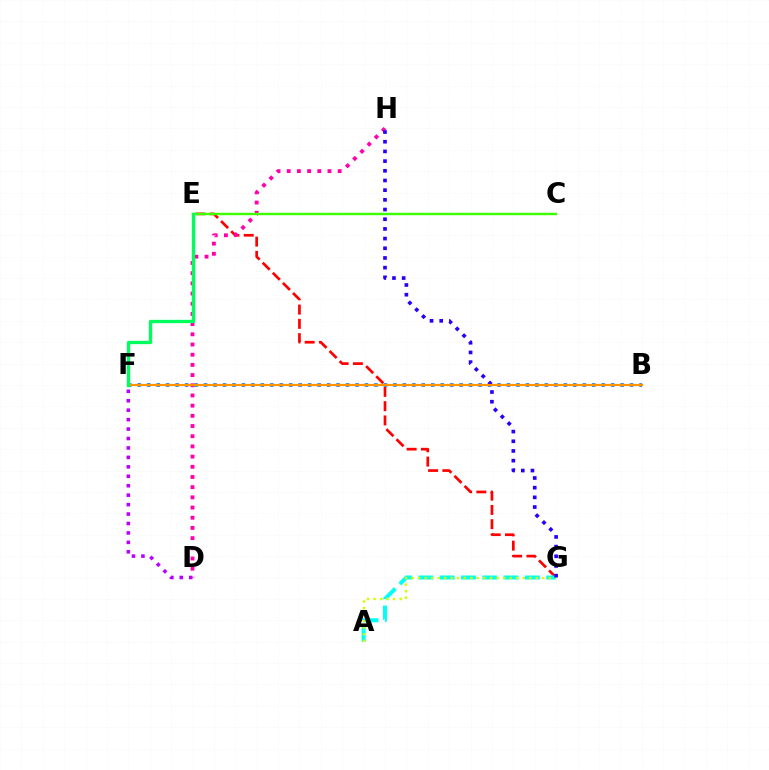{('E', 'G'): [{'color': '#ff0000', 'line_style': 'dashed', 'thickness': 1.94}], ('D', 'F'): [{'color': '#b900ff', 'line_style': 'dotted', 'thickness': 2.57}], ('A', 'G'): [{'color': '#00fff6', 'line_style': 'dashed', 'thickness': 2.89}, {'color': '#d1ff00', 'line_style': 'dotted', 'thickness': 1.78}], ('D', 'H'): [{'color': '#ff00ac', 'line_style': 'dotted', 'thickness': 2.77}], ('B', 'F'): [{'color': '#0074ff', 'line_style': 'dotted', 'thickness': 2.57}, {'color': '#ff9400', 'line_style': 'solid', 'thickness': 1.61}], ('C', 'E'): [{'color': '#3dff00', 'line_style': 'solid', 'thickness': 1.73}], ('G', 'H'): [{'color': '#2500ff', 'line_style': 'dotted', 'thickness': 2.63}], ('E', 'F'): [{'color': '#00ff5c', 'line_style': 'solid', 'thickness': 2.4}]}